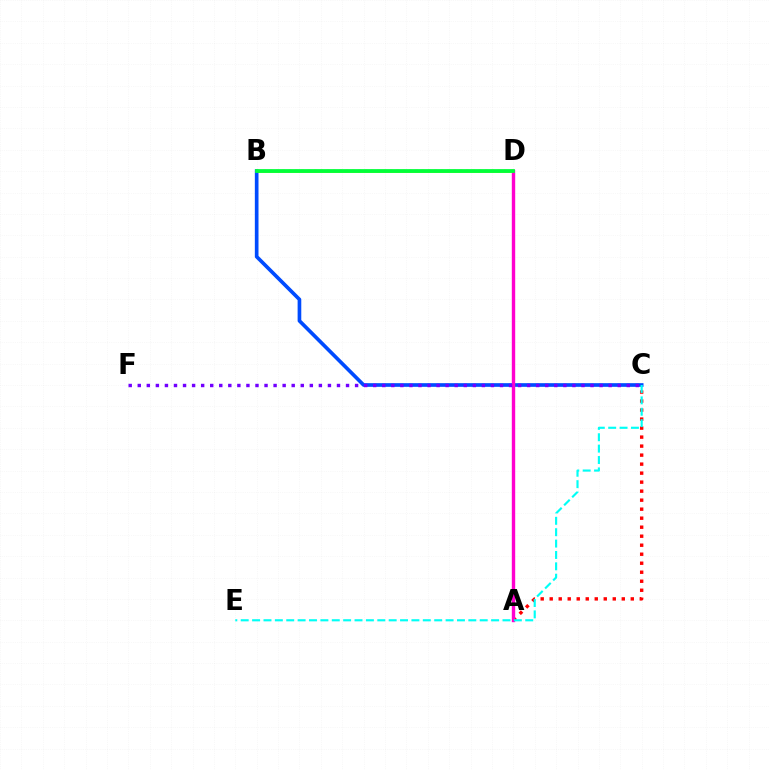{('B', 'D'): [{'color': '#84ff00', 'line_style': 'solid', 'thickness': 1.87}, {'color': '#ffbd00', 'line_style': 'dotted', 'thickness': 1.72}, {'color': '#00ff39', 'line_style': 'solid', 'thickness': 2.71}], ('A', 'C'): [{'color': '#ff0000', 'line_style': 'dotted', 'thickness': 2.45}], ('B', 'C'): [{'color': '#004bff', 'line_style': 'solid', 'thickness': 2.64}], ('A', 'D'): [{'color': '#ff00cf', 'line_style': 'solid', 'thickness': 2.44}], ('C', 'F'): [{'color': '#7200ff', 'line_style': 'dotted', 'thickness': 2.46}], ('C', 'E'): [{'color': '#00fff6', 'line_style': 'dashed', 'thickness': 1.55}]}